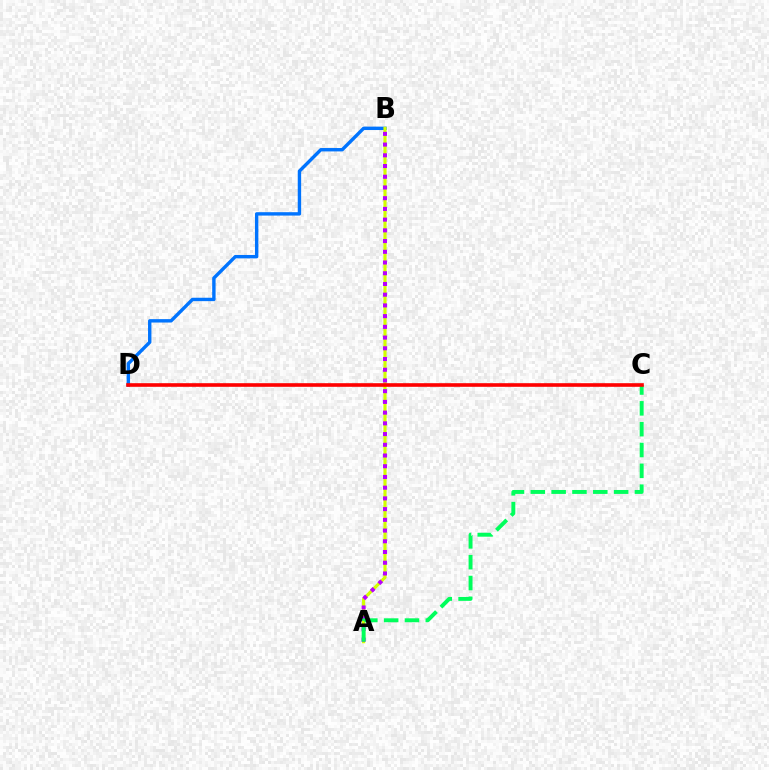{('B', 'D'): [{'color': '#0074ff', 'line_style': 'solid', 'thickness': 2.44}], ('A', 'B'): [{'color': '#d1ff00', 'line_style': 'solid', 'thickness': 2.28}, {'color': '#b900ff', 'line_style': 'dotted', 'thickness': 2.91}], ('A', 'C'): [{'color': '#00ff5c', 'line_style': 'dashed', 'thickness': 2.83}], ('C', 'D'): [{'color': '#ff0000', 'line_style': 'solid', 'thickness': 2.6}]}